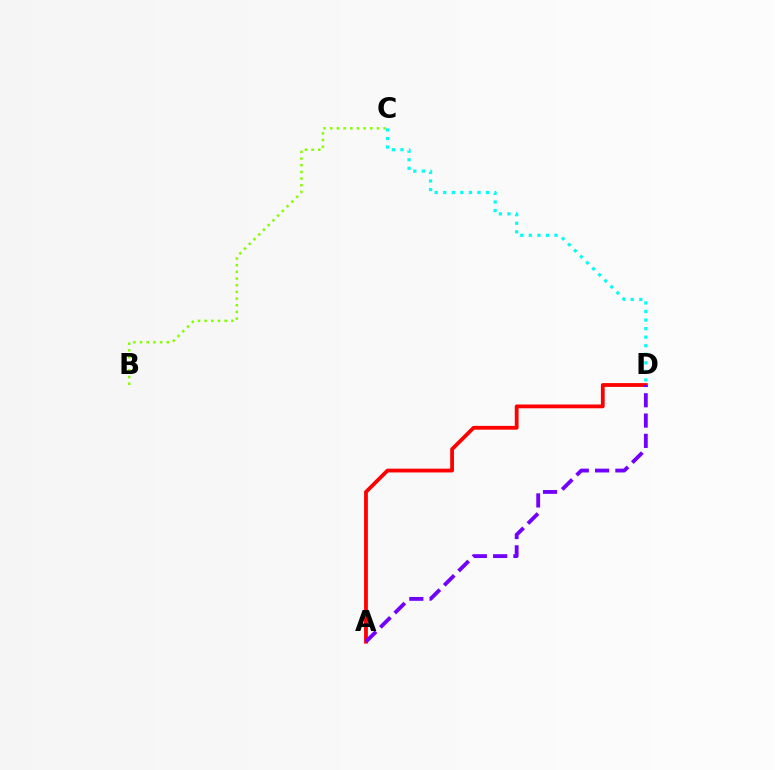{('A', 'D'): [{'color': '#ff0000', 'line_style': 'solid', 'thickness': 2.73}, {'color': '#7200ff', 'line_style': 'dashed', 'thickness': 2.76}], ('B', 'C'): [{'color': '#84ff00', 'line_style': 'dotted', 'thickness': 1.81}], ('C', 'D'): [{'color': '#00fff6', 'line_style': 'dotted', 'thickness': 2.32}]}